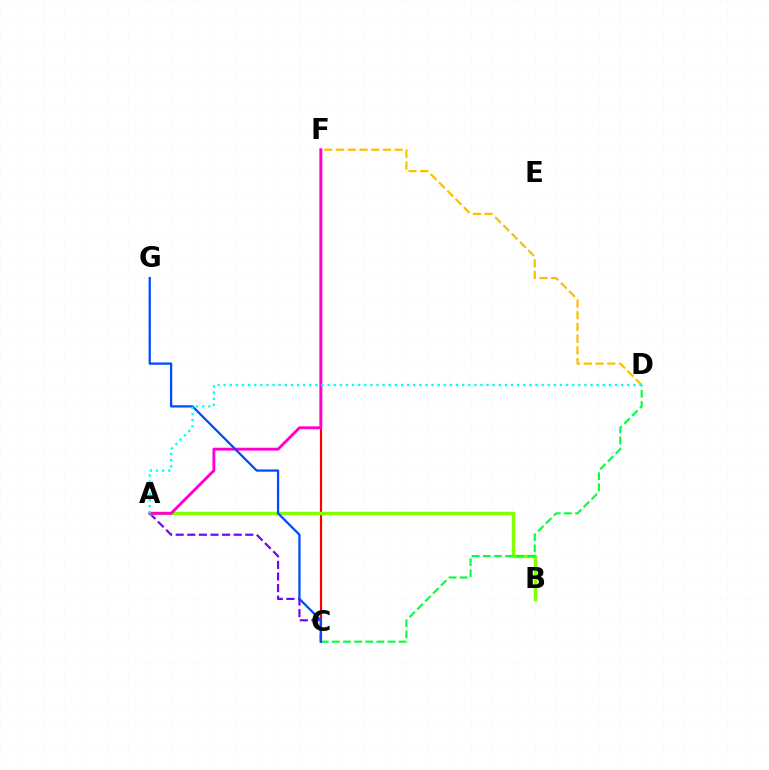{('A', 'C'): [{'color': '#7200ff', 'line_style': 'dashed', 'thickness': 1.58}], ('D', 'F'): [{'color': '#ffbd00', 'line_style': 'dashed', 'thickness': 1.59}], ('C', 'F'): [{'color': '#ff0000', 'line_style': 'solid', 'thickness': 1.54}], ('A', 'B'): [{'color': '#84ff00', 'line_style': 'solid', 'thickness': 2.5}], ('C', 'D'): [{'color': '#00ff39', 'line_style': 'dashed', 'thickness': 1.51}], ('A', 'F'): [{'color': '#ff00cf', 'line_style': 'solid', 'thickness': 2.08}], ('C', 'G'): [{'color': '#004bff', 'line_style': 'solid', 'thickness': 1.63}], ('A', 'D'): [{'color': '#00fff6', 'line_style': 'dotted', 'thickness': 1.66}]}